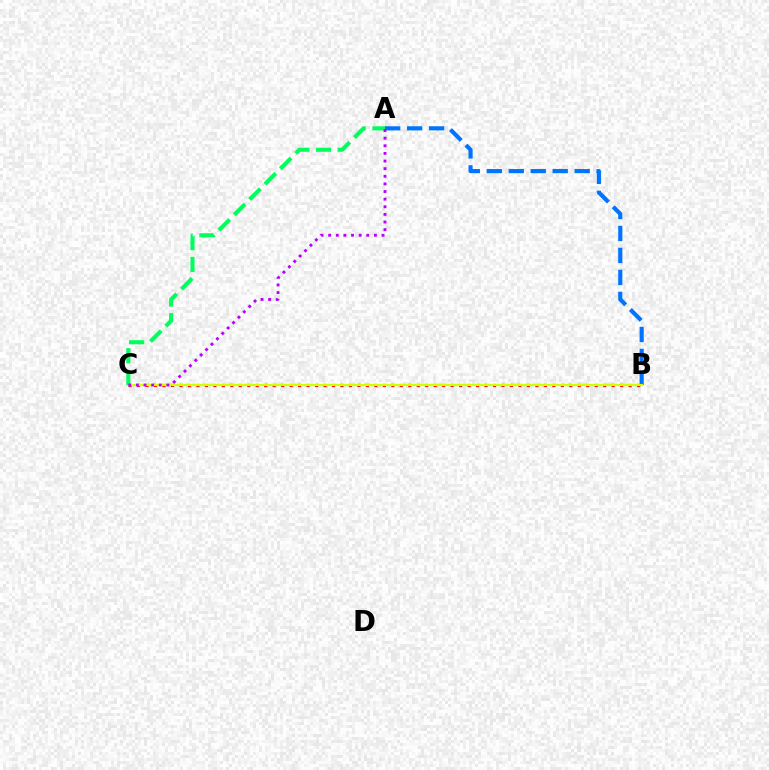{('A', 'B'): [{'color': '#0074ff', 'line_style': 'dashed', 'thickness': 2.99}], ('B', 'C'): [{'color': '#ff0000', 'line_style': 'dotted', 'thickness': 2.3}, {'color': '#d1ff00', 'line_style': 'solid', 'thickness': 1.58}], ('A', 'C'): [{'color': '#00ff5c', 'line_style': 'dashed', 'thickness': 2.95}, {'color': '#b900ff', 'line_style': 'dotted', 'thickness': 2.07}]}